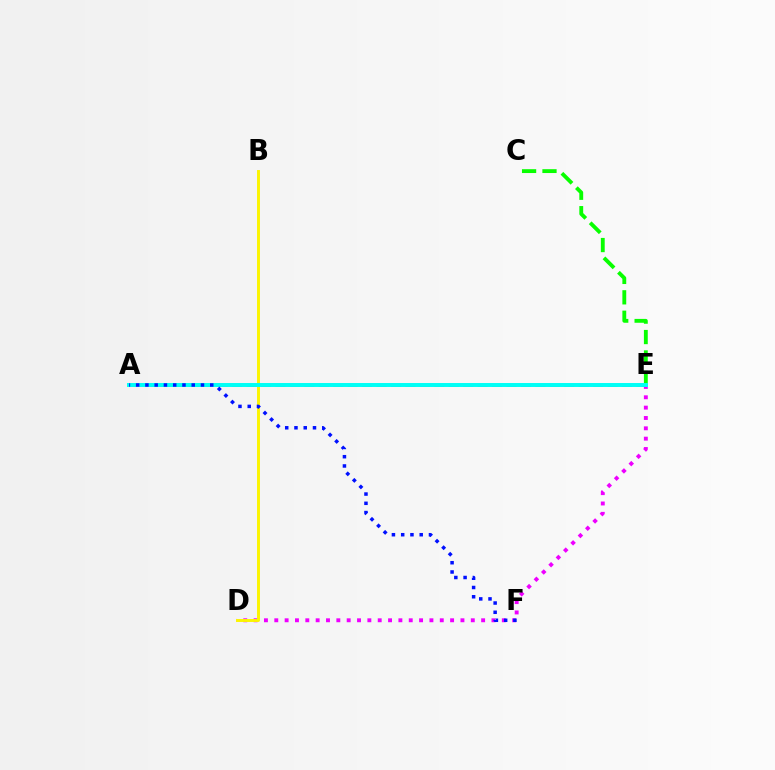{('A', 'E'): [{'color': '#ff0000', 'line_style': 'dashed', 'thickness': 1.96}, {'color': '#00fff6', 'line_style': 'solid', 'thickness': 2.85}], ('D', 'E'): [{'color': '#ee00ff', 'line_style': 'dotted', 'thickness': 2.81}], ('C', 'E'): [{'color': '#08ff00', 'line_style': 'dashed', 'thickness': 2.77}], ('B', 'D'): [{'color': '#fcf500', 'line_style': 'solid', 'thickness': 2.11}], ('A', 'F'): [{'color': '#0010ff', 'line_style': 'dotted', 'thickness': 2.52}]}